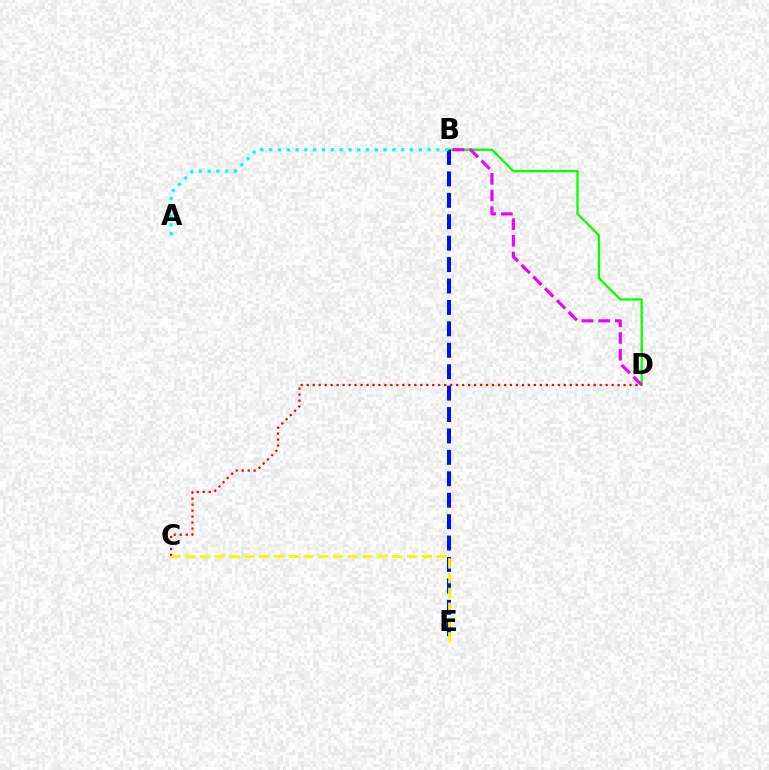{('B', 'D'): [{'color': '#08ff00', 'line_style': 'solid', 'thickness': 1.63}, {'color': '#ee00ff', 'line_style': 'dashed', 'thickness': 2.26}], ('B', 'E'): [{'color': '#0010ff', 'line_style': 'dashed', 'thickness': 2.91}], ('C', 'D'): [{'color': '#ff0000', 'line_style': 'dotted', 'thickness': 1.62}], ('C', 'E'): [{'color': '#fcf500', 'line_style': 'dashed', 'thickness': 2.01}], ('A', 'B'): [{'color': '#00fff6', 'line_style': 'dotted', 'thickness': 2.39}]}